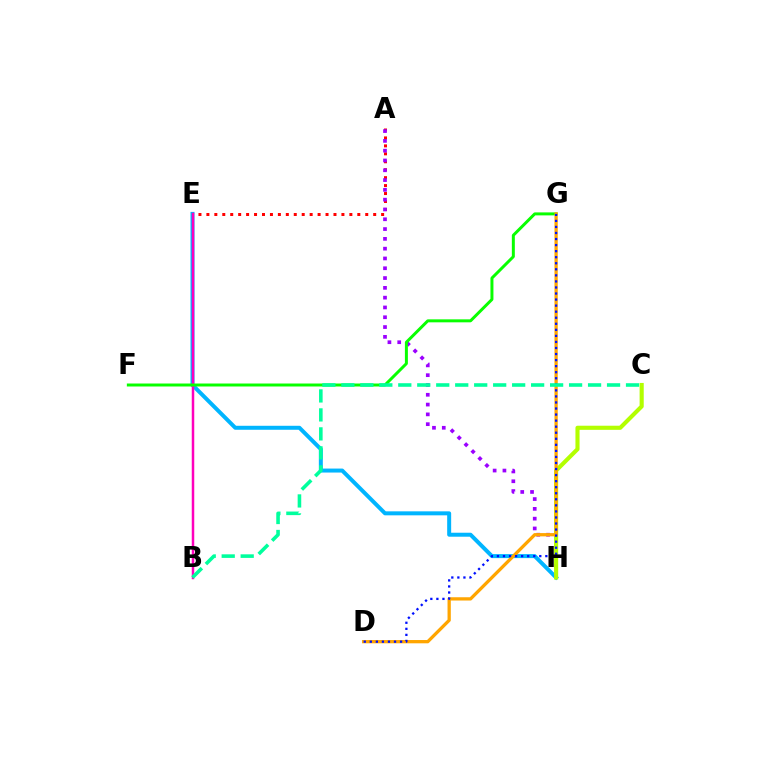{('A', 'E'): [{'color': '#ff0000', 'line_style': 'dotted', 'thickness': 2.16}], ('E', 'H'): [{'color': '#00b5ff', 'line_style': 'solid', 'thickness': 2.87}], ('A', 'H'): [{'color': '#9b00ff', 'line_style': 'dotted', 'thickness': 2.66}], ('B', 'E'): [{'color': '#ff00bd', 'line_style': 'solid', 'thickness': 1.8}], ('C', 'H'): [{'color': '#b3ff00', 'line_style': 'solid', 'thickness': 2.97}], ('F', 'G'): [{'color': '#08ff00', 'line_style': 'solid', 'thickness': 2.14}], ('D', 'G'): [{'color': '#ffa500', 'line_style': 'solid', 'thickness': 2.36}, {'color': '#0010ff', 'line_style': 'dotted', 'thickness': 1.64}], ('B', 'C'): [{'color': '#00ff9d', 'line_style': 'dashed', 'thickness': 2.58}]}